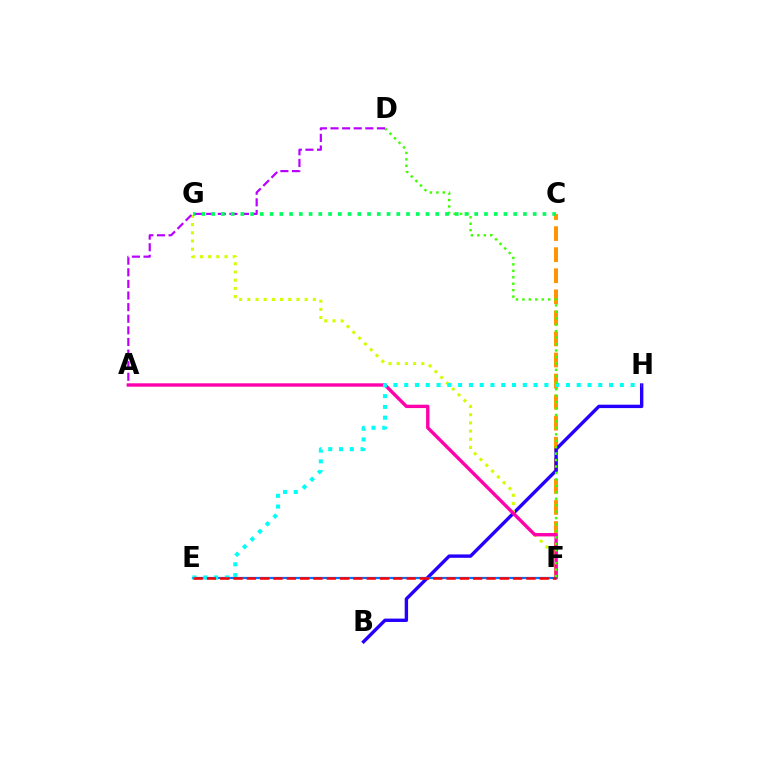{('C', 'F'): [{'color': '#ff9400', 'line_style': 'dashed', 'thickness': 2.86}], ('B', 'H'): [{'color': '#2500ff', 'line_style': 'solid', 'thickness': 2.44}], ('F', 'G'): [{'color': '#d1ff00', 'line_style': 'dotted', 'thickness': 2.23}], ('A', 'F'): [{'color': '#ff00ac', 'line_style': 'solid', 'thickness': 2.44}], ('E', 'F'): [{'color': '#0074ff', 'line_style': 'solid', 'thickness': 1.59}, {'color': '#ff0000', 'line_style': 'dashed', 'thickness': 1.81}], ('E', 'H'): [{'color': '#00fff6', 'line_style': 'dotted', 'thickness': 2.93}], ('D', 'F'): [{'color': '#3dff00', 'line_style': 'dotted', 'thickness': 1.75}], ('A', 'D'): [{'color': '#b900ff', 'line_style': 'dashed', 'thickness': 1.58}], ('C', 'G'): [{'color': '#00ff5c', 'line_style': 'dotted', 'thickness': 2.65}]}